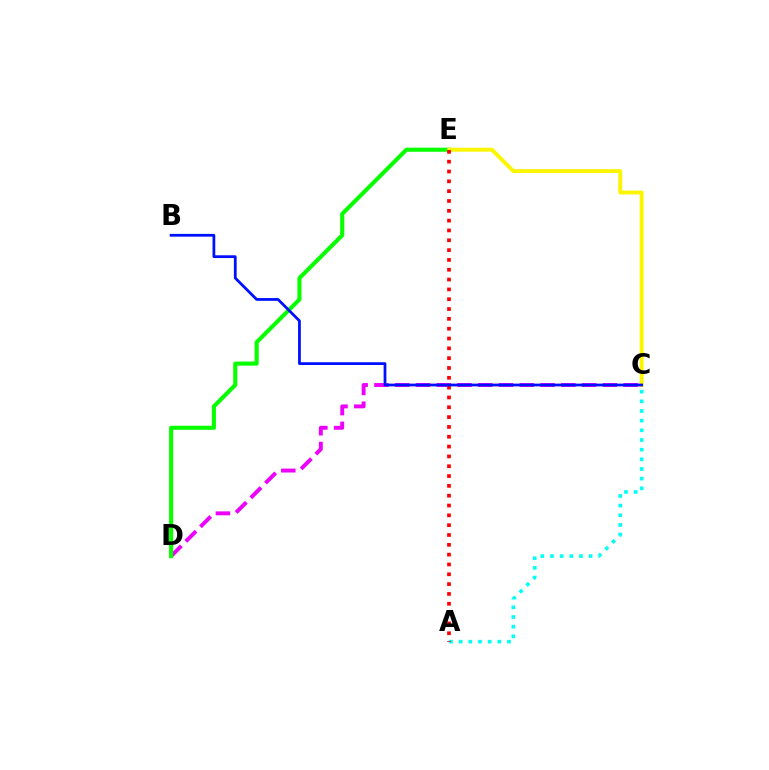{('C', 'D'): [{'color': '#ee00ff', 'line_style': 'dashed', 'thickness': 2.82}], ('D', 'E'): [{'color': '#08ff00', 'line_style': 'solid', 'thickness': 2.95}], ('A', 'C'): [{'color': '#00fff6', 'line_style': 'dotted', 'thickness': 2.63}], ('C', 'E'): [{'color': '#fcf500', 'line_style': 'solid', 'thickness': 2.82}], ('A', 'E'): [{'color': '#ff0000', 'line_style': 'dotted', 'thickness': 2.67}], ('B', 'C'): [{'color': '#0010ff', 'line_style': 'solid', 'thickness': 1.99}]}